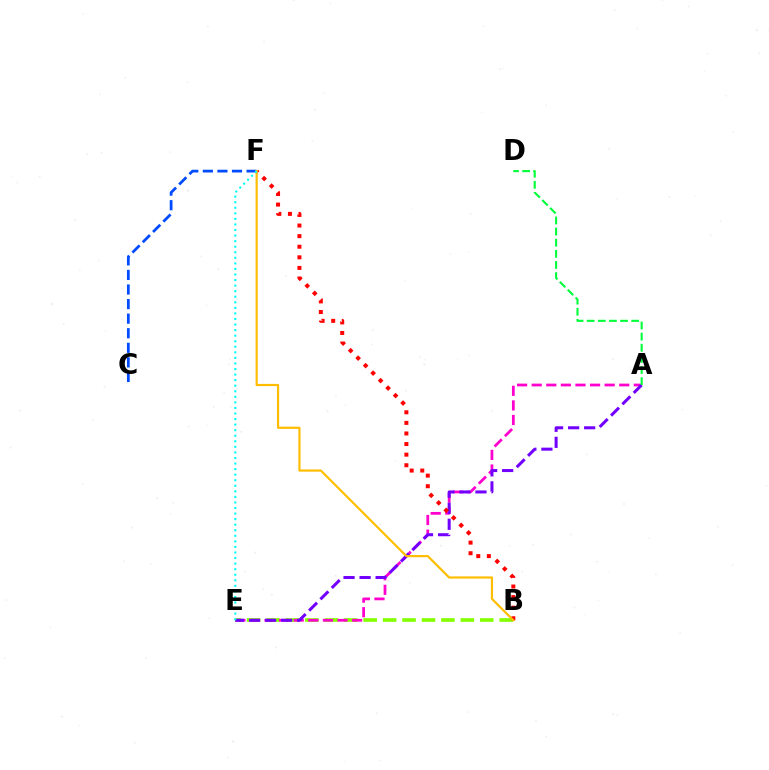{('B', 'E'): [{'color': '#84ff00', 'line_style': 'dashed', 'thickness': 2.64}], ('A', 'E'): [{'color': '#ff00cf', 'line_style': 'dashed', 'thickness': 1.98}, {'color': '#7200ff', 'line_style': 'dashed', 'thickness': 2.18}], ('B', 'F'): [{'color': '#ff0000', 'line_style': 'dotted', 'thickness': 2.88}, {'color': '#ffbd00', 'line_style': 'solid', 'thickness': 1.58}], ('A', 'D'): [{'color': '#00ff39', 'line_style': 'dashed', 'thickness': 1.51}], ('C', 'F'): [{'color': '#004bff', 'line_style': 'dashed', 'thickness': 1.98}], ('E', 'F'): [{'color': '#00fff6', 'line_style': 'dotted', 'thickness': 1.51}]}